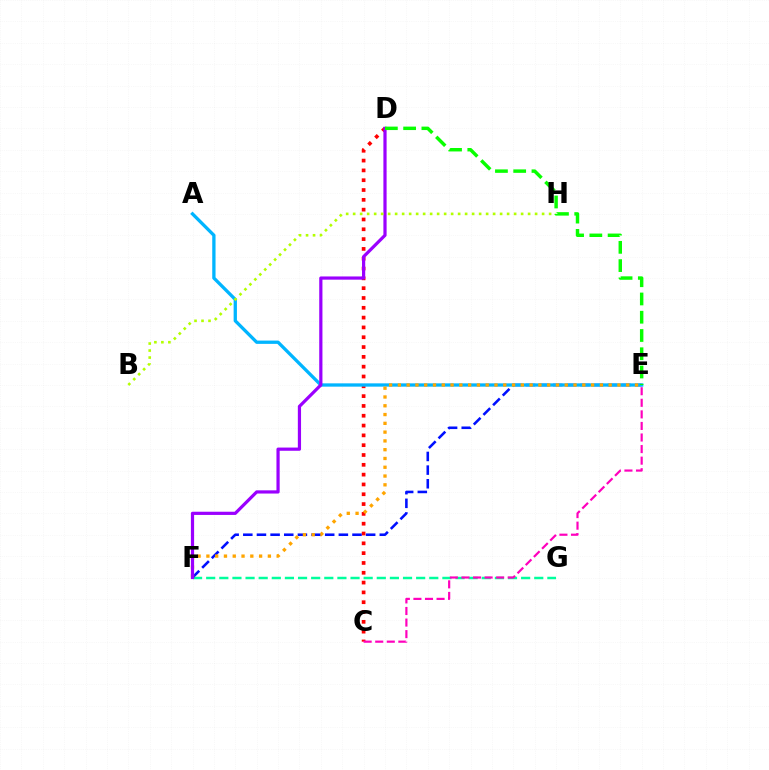{('F', 'G'): [{'color': '#00ff9d', 'line_style': 'dashed', 'thickness': 1.78}], ('C', 'D'): [{'color': '#ff0000', 'line_style': 'dotted', 'thickness': 2.67}], ('E', 'F'): [{'color': '#0010ff', 'line_style': 'dashed', 'thickness': 1.85}, {'color': '#ffa500', 'line_style': 'dotted', 'thickness': 2.39}], ('A', 'E'): [{'color': '#00b5ff', 'line_style': 'solid', 'thickness': 2.37}], ('D', 'F'): [{'color': '#9b00ff', 'line_style': 'solid', 'thickness': 2.31}], ('B', 'H'): [{'color': '#b3ff00', 'line_style': 'dotted', 'thickness': 1.9}], ('C', 'E'): [{'color': '#ff00bd', 'line_style': 'dashed', 'thickness': 1.57}], ('D', 'E'): [{'color': '#08ff00', 'line_style': 'dashed', 'thickness': 2.48}]}